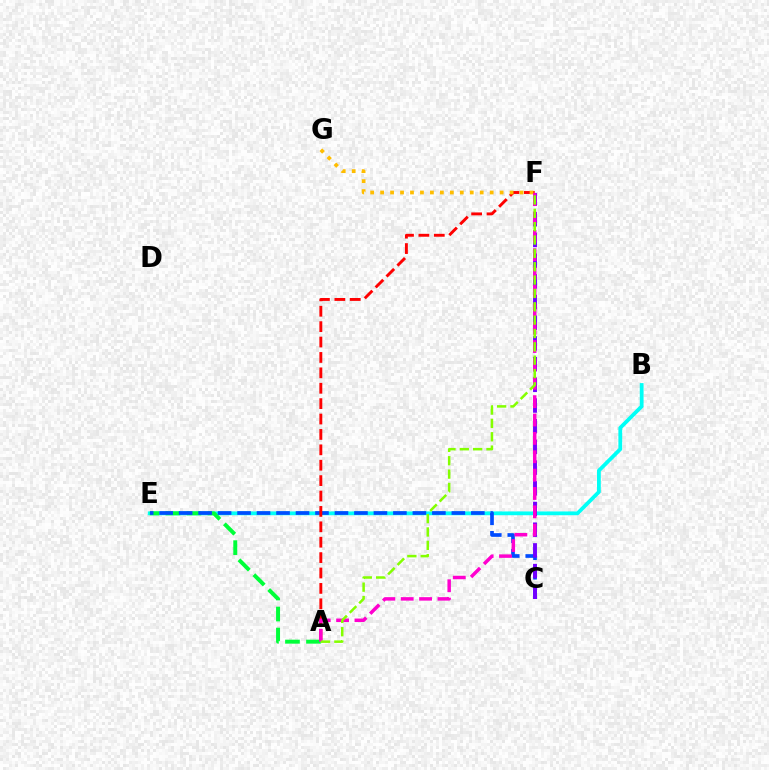{('B', 'E'): [{'color': '#00fff6', 'line_style': 'solid', 'thickness': 2.73}], ('A', 'E'): [{'color': '#00ff39', 'line_style': 'dashed', 'thickness': 2.86}], ('C', 'E'): [{'color': '#004bff', 'line_style': 'dashed', 'thickness': 2.65}], ('C', 'F'): [{'color': '#7200ff', 'line_style': 'dashed', 'thickness': 2.81}], ('A', 'F'): [{'color': '#ff0000', 'line_style': 'dashed', 'thickness': 2.09}, {'color': '#ff00cf', 'line_style': 'dashed', 'thickness': 2.5}, {'color': '#84ff00', 'line_style': 'dashed', 'thickness': 1.81}], ('F', 'G'): [{'color': '#ffbd00', 'line_style': 'dotted', 'thickness': 2.71}]}